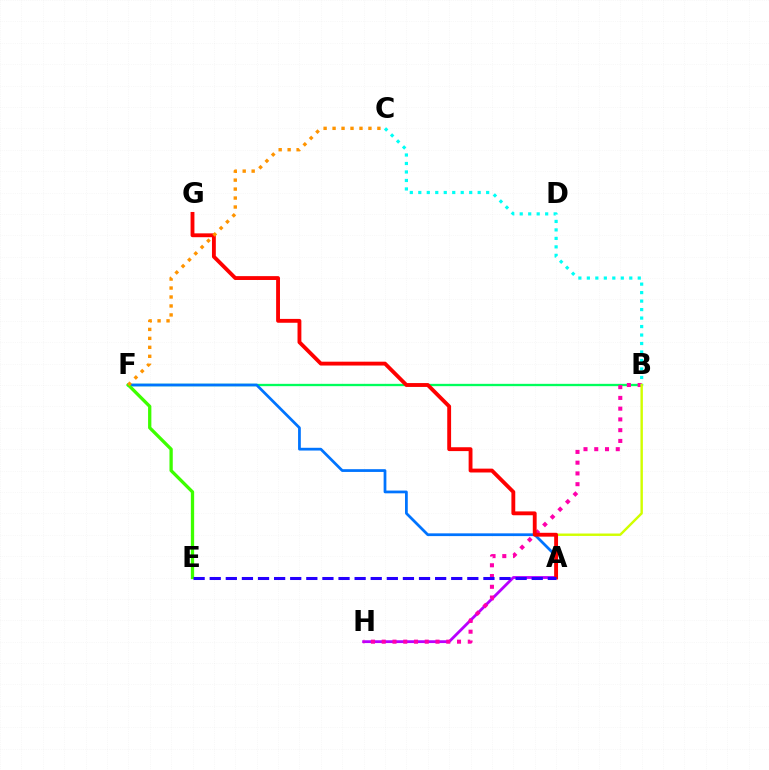{('B', 'F'): [{'color': '#00ff5c', 'line_style': 'solid', 'thickness': 1.67}], ('A', 'H'): [{'color': '#b900ff', 'line_style': 'solid', 'thickness': 2.02}], ('A', 'F'): [{'color': '#0074ff', 'line_style': 'solid', 'thickness': 1.98}], ('B', 'H'): [{'color': '#ff00ac', 'line_style': 'dotted', 'thickness': 2.92}], ('B', 'C'): [{'color': '#00fff6', 'line_style': 'dotted', 'thickness': 2.3}], ('E', 'F'): [{'color': '#3dff00', 'line_style': 'solid', 'thickness': 2.37}], ('A', 'B'): [{'color': '#d1ff00', 'line_style': 'solid', 'thickness': 1.74}], ('A', 'G'): [{'color': '#ff0000', 'line_style': 'solid', 'thickness': 2.77}], ('C', 'F'): [{'color': '#ff9400', 'line_style': 'dotted', 'thickness': 2.44}], ('A', 'E'): [{'color': '#2500ff', 'line_style': 'dashed', 'thickness': 2.19}]}